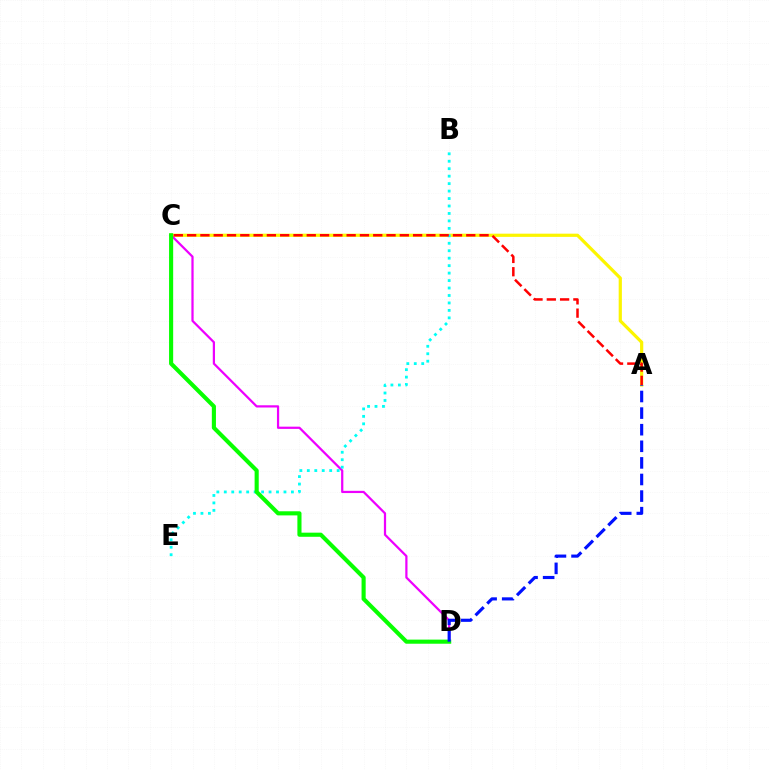{('A', 'C'): [{'color': '#fcf500', 'line_style': 'solid', 'thickness': 2.31}, {'color': '#ff0000', 'line_style': 'dashed', 'thickness': 1.81}], ('C', 'D'): [{'color': '#ee00ff', 'line_style': 'solid', 'thickness': 1.61}, {'color': '#08ff00', 'line_style': 'solid', 'thickness': 2.96}], ('B', 'E'): [{'color': '#00fff6', 'line_style': 'dotted', 'thickness': 2.03}], ('A', 'D'): [{'color': '#0010ff', 'line_style': 'dashed', 'thickness': 2.25}]}